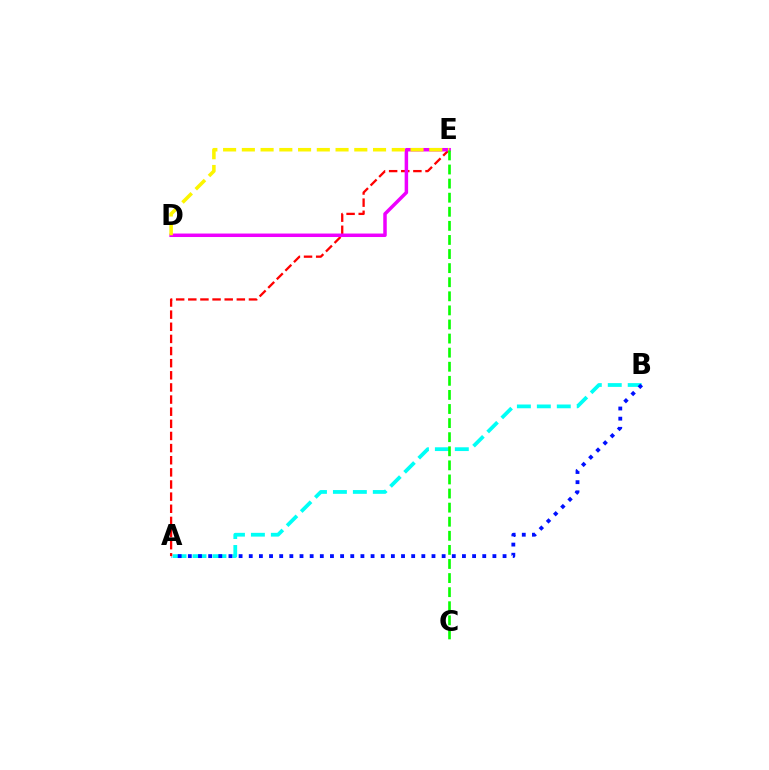{('A', 'B'): [{'color': '#00fff6', 'line_style': 'dashed', 'thickness': 2.71}, {'color': '#0010ff', 'line_style': 'dotted', 'thickness': 2.76}], ('A', 'E'): [{'color': '#ff0000', 'line_style': 'dashed', 'thickness': 1.65}], ('D', 'E'): [{'color': '#ee00ff', 'line_style': 'solid', 'thickness': 2.51}, {'color': '#fcf500', 'line_style': 'dashed', 'thickness': 2.55}], ('C', 'E'): [{'color': '#08ff00', 'line_style': 'dashed', 'thickness': 1.91}]}